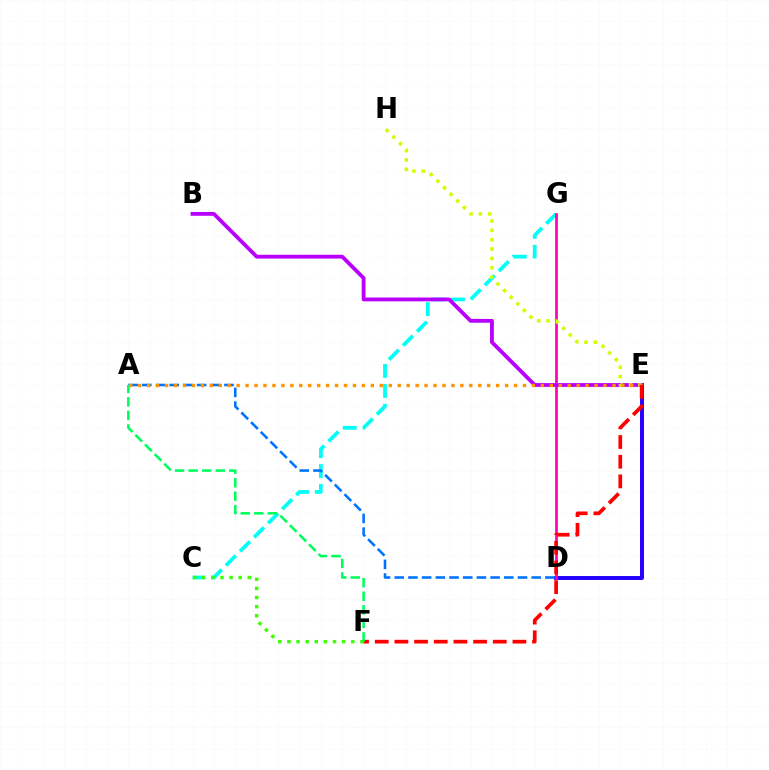{('D', 'E'): [{'color': '#2500ff', 'line_style': 'solid', 'thickness': 2.85}], ('C', 'G'): [{'color': '#00fff6', 'line_style': 'dashed', 'thickness': 2.7}], ('D', 'G'): [{'color': '#ff00ac', 'line_style': 'solid', 'thickness': 1.94}], ('A', 'D'): [{'color': '#0074ff', 'line_style': 'dashed', 'thickness': 1.86}], ('B', 'E'): [{'color': '#b900ff', 'line_style': 'solid', 'thickness': 2.74}], ('E', 'H'): [{'color': '#d1ff00', 'line_style': 'dotted', 'thickness': 2.54}], ('A', 'E'): [{'color': '#ff9400', 'line_style': 'dotted', 'thickness': 2.43}], ('C', 'F'): [{'color': '#3dff00', 'line_style': 'dotted', 'thickness': 2.48}], ('E', 'F'): [{'color': '#ff0000', 'line_style': 'dashed', 'thickness': 2.67}], ('A', 'F'): [{'color': '#00ff5c', 'line_style': 'dashed', 'thickness': 1.84}]}